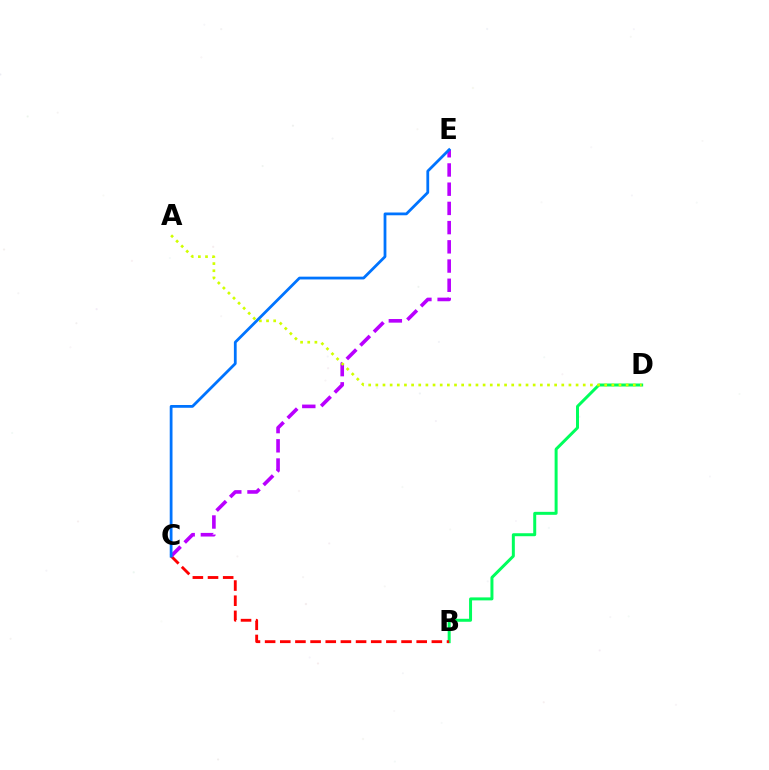{('B', 'D'): [{'color': '#00ff5c', 'line_style': 'solid', 'thickness': 2.15}], ('B', 'C'): [{'color': '#ff0000', 'line_style': 'dashed', 'thickness': 2.06}], ('C', 'E'): [{'color': '#b900ff', 'line_style': 'dashed', 'thickness': 2.61}, {'color': '#0074ff', 'line_style': 'solid', 'thickness': 2.0}], ('A', 'D'): [{'color': '#d1ff00', 'line_style': 'dotted', 'thickness': 1.94}]}